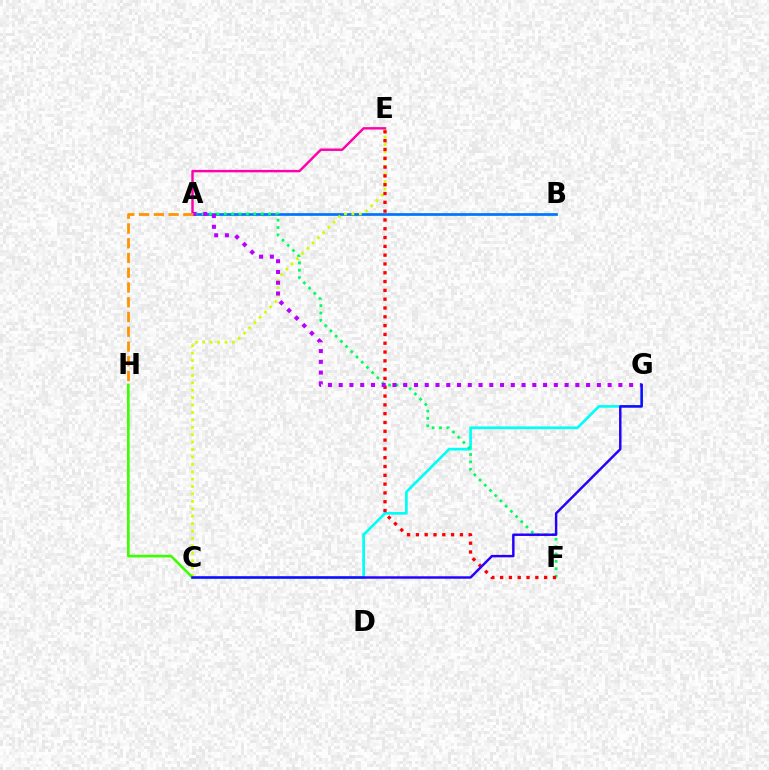{('C', 'G'): [{'color': '#00fff6', 'line_style': 'solid', 'thickness': 1.94}, {'color': '#2500ff', 'line_style': 'solid', 'thickness': 1.77}], ('A', 'B'): [{'color': '#0074ff', 'line_style': 'solid', 'thickness': 1.95}], ('A', 'F'): [{'color': '#00ff5c', 'line_style': 'dotted', 'thickness': 2.0}], ('C', 'E'): [{'color': '#d1ff00', 'line_style': 'dotted', 'thickness': 2.01}], ('E', 'F'): [{'color': '#ff0000', 'line_style': 'dotted', 'thickness': 2.39}], ('A', 'E'): [{'color': '#ff00ac', 'line_style': 'solid', 'thickness': 1.75}], ('C', 'H'): [{'color': '#3dff00', 'line_style': 'solid', 'thickness': 1.91}], ('A', 'G'): [{'color': '#b900ff', 'line_style': 'dotted', 'thickness': 2.92}], ('A', 'H'): [{'color': '#ff9400', 'line_style': 'dashed', 'thickness': 2.01}]}